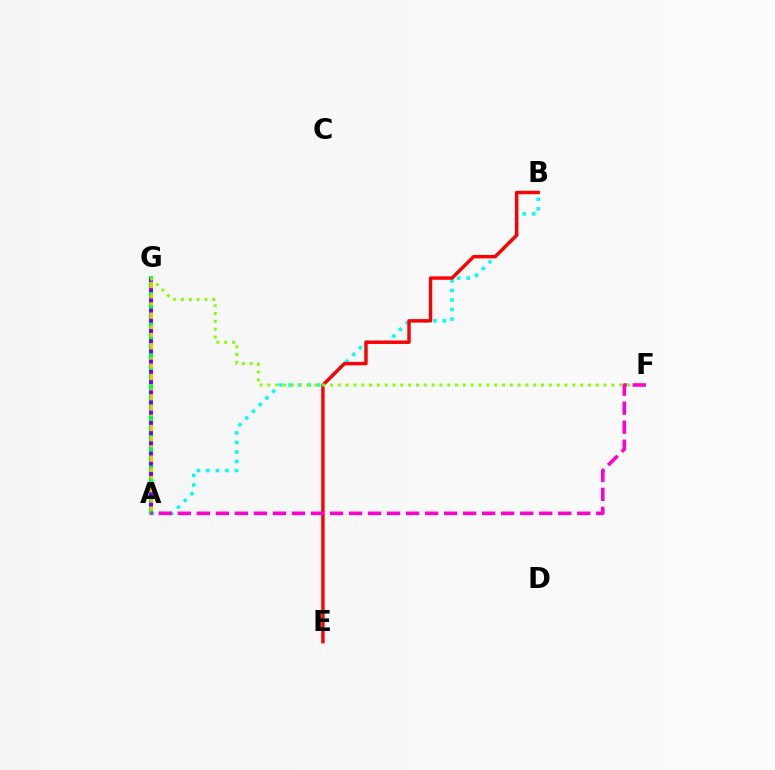{('A', 'G'): [{'color': '#004bff', 'line_style': 'dashed', 'thickness': 2.87}, {'color': '#00ff39', 'line_style': 'solid', 'thickness': 2.88}, {'color': '#ffbd00', 'line_style': 'dashed', 'thickness': 2.14}, {'color': '#7200ff', 'line_style': 'dotted', 'thickness': 2.77}], ('A', 'B'): [{'color': '#00fff6', 'line_style': 'dotted', 'thickness': 2.58}], ('B', 'E'): [{'color': '#ff0000', 'line_style': 'solid', 'thickness': 2.47}], ('F', 'G'): [{'color': '#84ff00', 'line_style': 'dotted', 'thickness': 2.12}], ('A', 'F'): [{'color': '#ff00cf', 'line_style': 'dashed', 'thickness': 2.58}]}